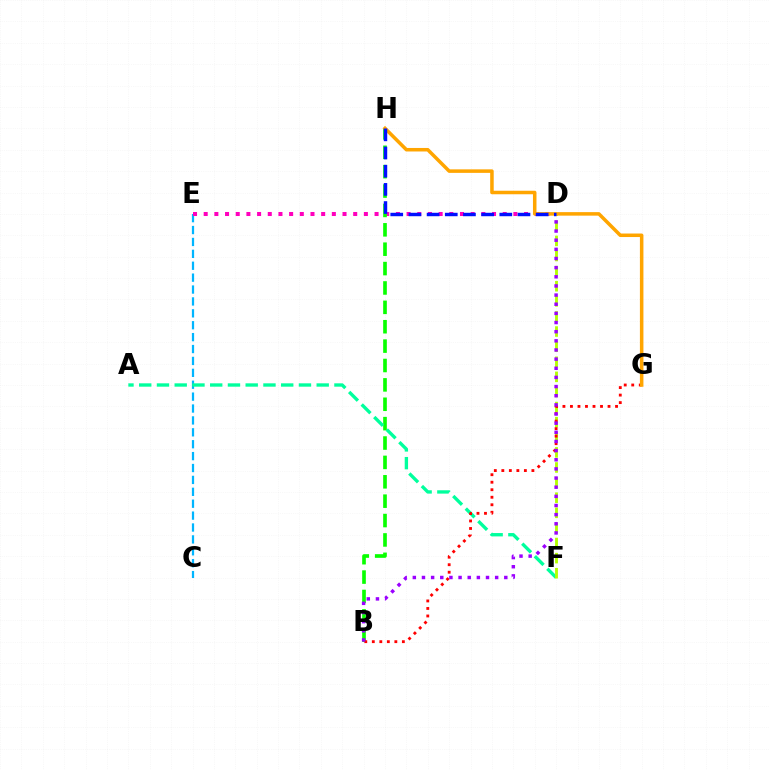{('C', 'E'): [{'color': '#00b5ff', 'line_style': 'dashed', 'thickness': 1.62}], ('D', 'E'): [{'color': '#ff00bd', 'line_style': 'dotted', 'thickness': 2.9}], ('B', 'H'): [{'color': '#08ff00', 'line_style': 'dashed', 'thickness': 2.63}], ('A', 'F'): [{'color': '#00ff9d', 'line_style': 'dashed', 'thickness': 2.41}], ('D', 'F'): [{'color': '#b3ff00', 'line_style': 'dashed', 'thickness': 2.05}], ('B', 'G'): [{'color': '#ff0000', 'line_style': 'dotted', 'thickness': 2.04}], ('B', 'D'): [{'color': '#9b00ff', 'line_style': 'dotted', 'thickness': 2.49}], ('G', 'H'): [{'color': '#ffa500', 'line_style': 'solid', 'thickness': 2.53}], ('D', 'H'): [{'color': '#0010ff', 'line_style': 'dashed', 'thickness': 2.47}]}